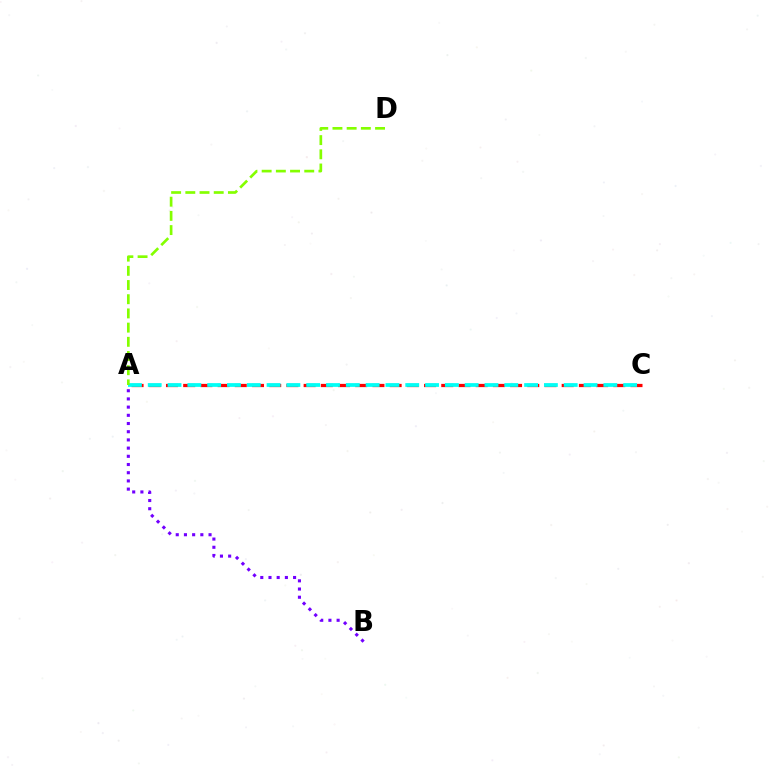{('A', 'B'): [{'color': '#7200ff', 'line_style': 'dotted', 'thickness': 2.23}], ('A', 'C'): [{'color': '#ff0000', 'line_style': 'dashed', 'thickness': 2.34}, {'color': '#00fff6', 'line_style': 'dashed', 'thickness': 2.69}], ('A', 'D'): [{'color': '#84ff00', 'line_style': 'dashed', 'thickness': 1.93}]}